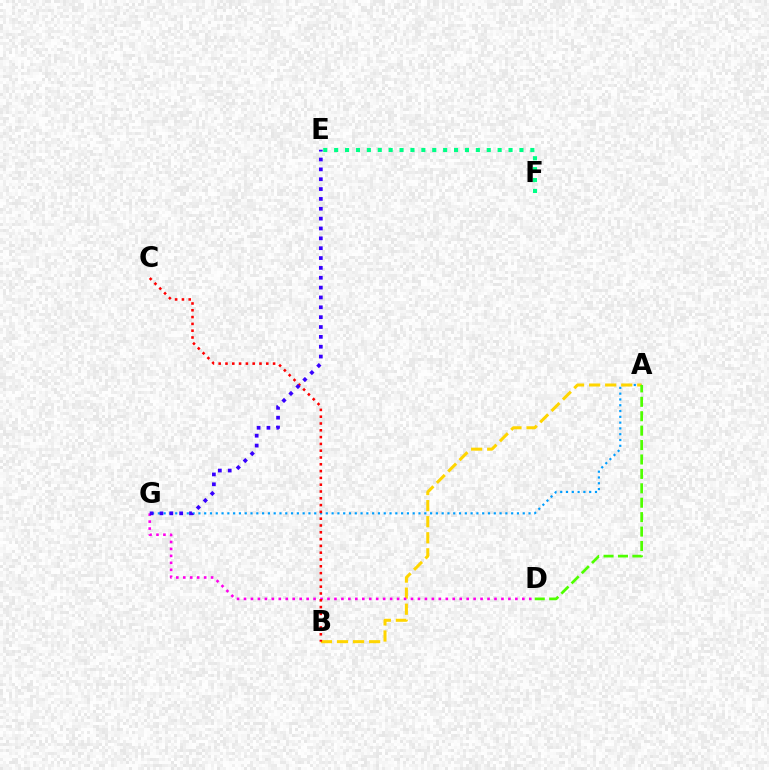{('A', 'G'): [{'color': '#009eff', 'line_style': 'dotted', 'thickness': 1.57}], ('A', 'B'): [{'color': '#ffd500', 'line_style': 'dashed', 'thickness': 2.18}], ('D', 'G'): [{'color': '#ff00ed', 'line_style': 'dotted', 'thickness': 1.89}], ('E', 'F'): [{'color': '#00ff86', 'line_style': 'dotted', 'thickness': 2.96}], ('A', 'D'): [{'color': '#4fff00', 'line_style': 'dashed', 'thickness': 1.96}], ('B', 'C'): [{'color': '#ff0000', 'line_style': 'dotted', 'thickness': 1.85}], ('E', 'G'): [{'color': '#3700ff', 'line_style': 'dotted', 'thickness': 2.68}]}